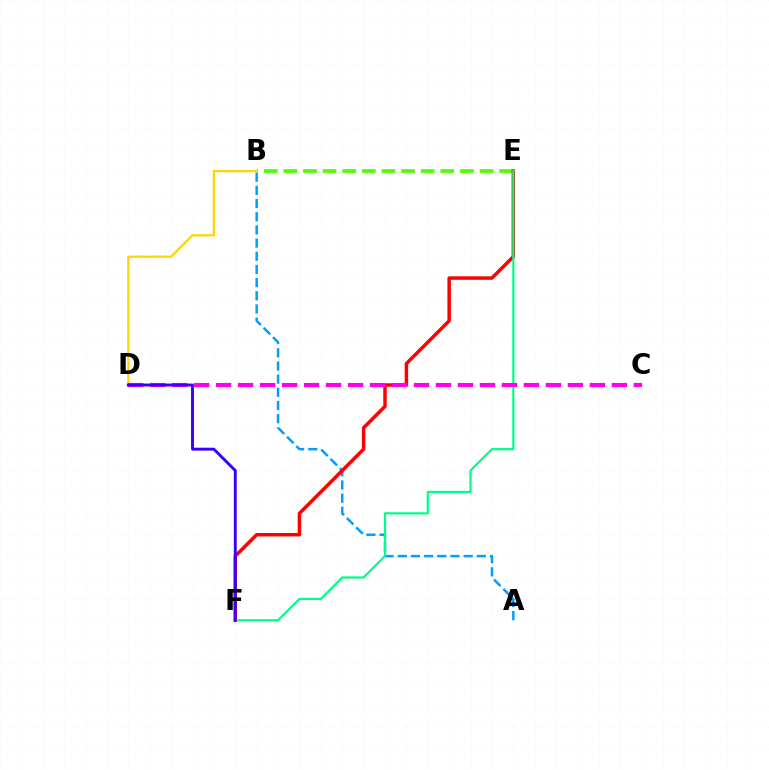{('A', 'B'): [{'color': '#009eff', 'line_style': 'dashed', 'thickness': 1.79}], ('B', 'E'): [{'color': '#4fff00', 'line_style': 'dashed', 'thickness': 2.67}], ('E', 'F'): [{'color': '#ff0000', 'line_style': 'solid', 'thickness': 2.5}, {'color': '#00ff86', 'line_style': 'solid', 'thickness': 1.59}], ('B', 'D'): [{'color': '#ffd500', 'line_style': 'solid', 'thickness': 1.61}], ('C', 'D'): [{'color': '#ff00ed', 'line_style': 'dashed', 'thickness': 2.99}], ('D', 'F'): [{'color': '#3700ff', 'line_style': 'solid', 'thickness': 2.1}]}